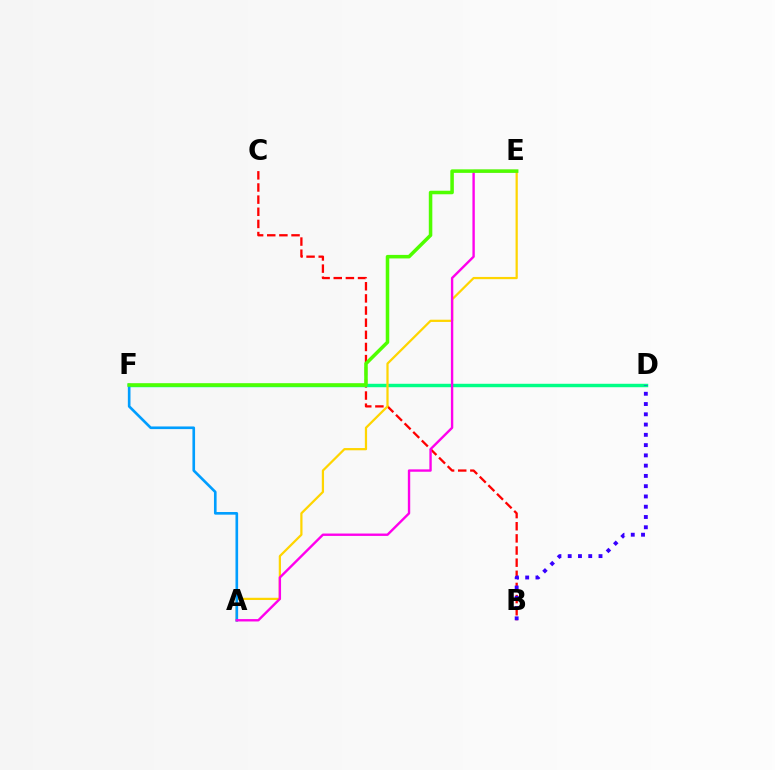{('B', 'C'): [{'color': '#ff0000', 'line_style': 'dashed', 'thickness': 1.65}], ('D', 'F'): [{'color': '#00ff86', 'line_style': 'solid', 'thickness': 2.47}], ('B', 'D'): [{'color': '#3700ff', 'line_style': 'dotted', 'thickness': 2.79}], ('A', 'E'): [{'color': '#ffd500', 'line_style': 'solid', 'thickness': 1.61}, {'color': '#ff00ed', 'line_style': 'solid', 'thickness': 1.72}], ('A', 'F'): [{'color': '#009eff', 'line_style': 'solid', 'thickness': 1.9}], ('E', 'F'): [{'color': '#4fff00', 'line_style': 'solid', 'thickness': 2.54}]}